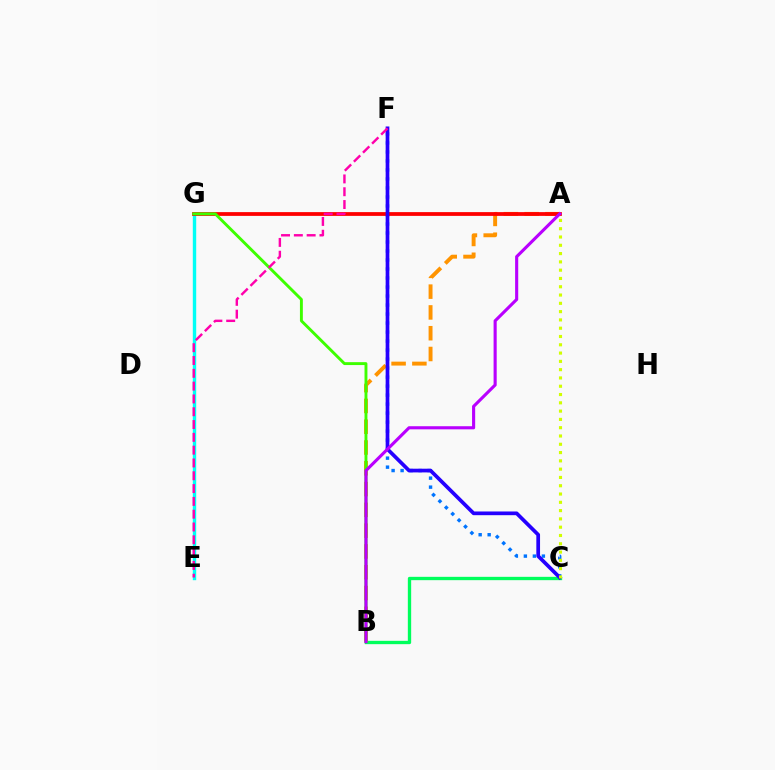{('E', 'G'): [{'color': '#00fff6', 'line_style': 'solid', 'thickness': 2.45}], ('B', 'C'): [{'color': '#00ff5c', 'line_style': 'solid', 'thickness': 2.4}], ('C', 'F'): [{'color': '#0074ff', 'line_style': 'dotted', 'thickness': 2.45}, {'color': '#2500ff', 'line_style': 'solid', 'thickness': 2.67}], ('A', 'B'): [{'color': '#ff9400', 'line_style': 'dashed', 'thickness': 2.82}, {'color': '#b900ff', 'line_style': 'solid', 'thickness': 2.24}], ('A', 'G'): [{'color': '#ff0000', 'line_style': 'solid', 'thickness': 2.72}], ('B', 'G'): [{'color': '#3dff00', 'line_style': 'solid', 'thickness': 2.09}], ('A', 'C'): [{'color': '#d1ff00', 'line_style': 'dotted', 'thickness': 2.25}], ('E', 'F'): [{'color': '#ff00ac', 'line_style': 'dashed', 'thickness': 1.74}]}